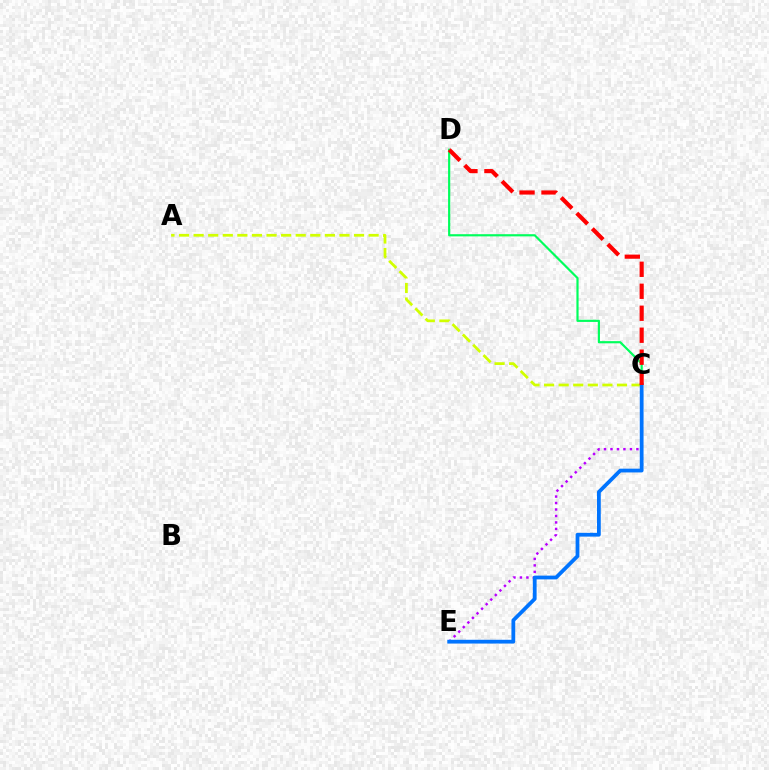{('C', 'D'): [{'color': '#00ff5c', 'line_style': 'solid', 'thickness': 1.57}, {'color': '#ff0000', 'line_style': 'dashed', 'thickness': 2.99}], ('A', 'C'): [{'color': '#d1ff00', 'line_style': 'dashed', 'thickness': 1.98}], ('C', 'E'): [{'color': '#b900ff', 'line_style': 'dotted', 'thickness': 1.76}, {'color': '#0074ff', 'line_style': 'solid', 'thickness': 2.71}]}